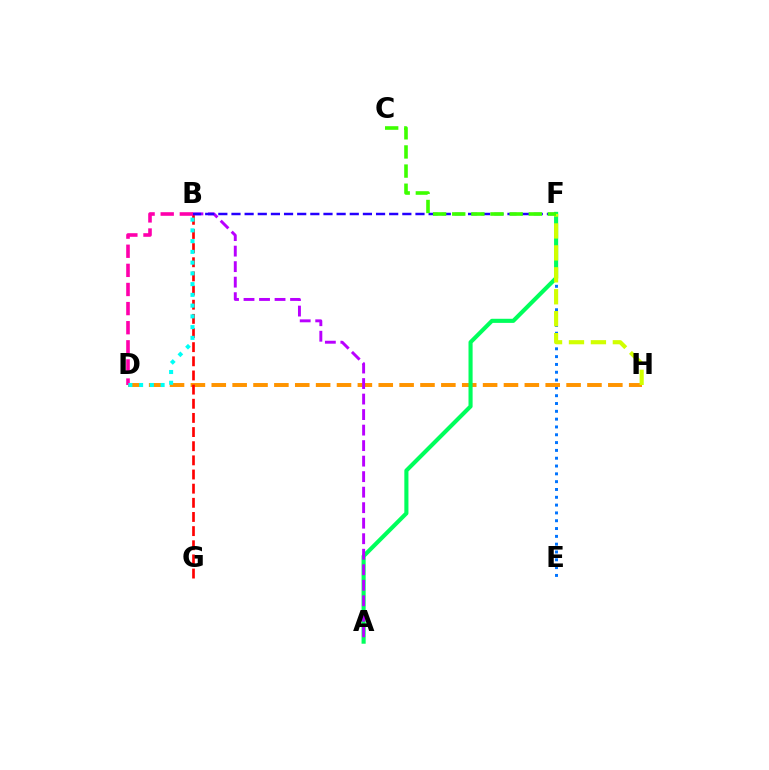{('E', 'F'): [{'color': '#0074ff', 'line_style': 'dotted', 'thickness': 2.12}], ('D', 'H'): [{'color': '#ff9400', 'line_style': 'dashed', 'thickness': 2.84}], ('A', 'F'): [{'color': '#00ff5c', 'line_style': 'solid', 'thickness': 2.96}], ('B', 'G'): [{'color': '#ff0000', 'line_style': 'dashed', 'thickness': 1.92}], ('A', 'B'): [{'color': '#b900ff', 'line_style': 'dashed', 'thickness': 2.11}], ('B', 'F'): [{'color': '#2500ff', 'line_style': 'dashed', 'thickness': 1.79}], ('F', 'H'): [{'color': '#d1ff00', 'line_style': 'dashed', 'thickness': 2.98}], ('B', 'D'): [{'color': '#ff00ac', 'line_style': 'dashed', 'thickness': 2.6}, {'color': '#00fff6', 'line_style': 'dotted', 'thickness': 2.92}], ('C', 'F'): [{'color': '#3dff00', 'line_style': 'dashed', 'thickness': 2.6}]}